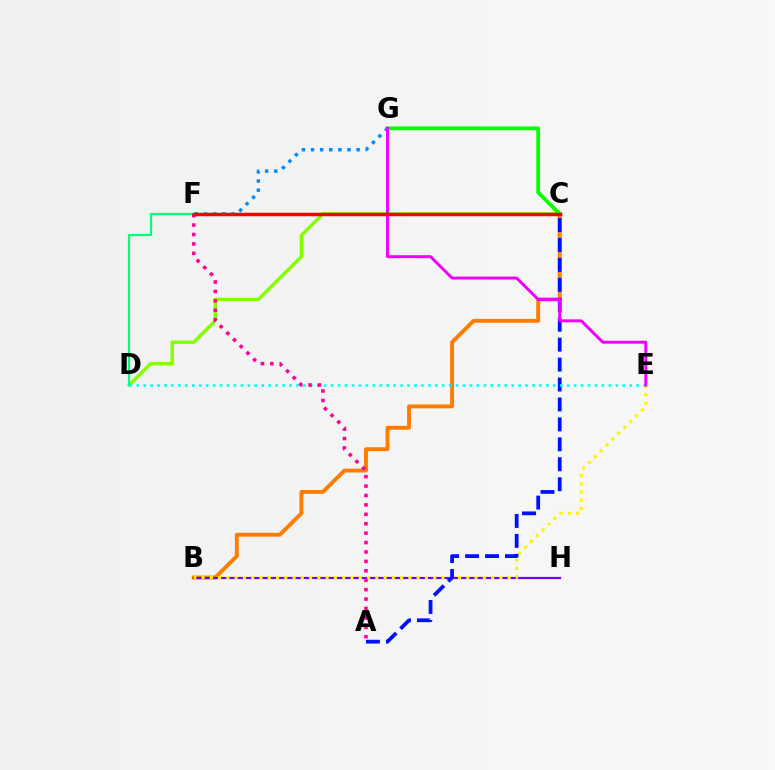{('C', 'D'): [{'color': '#84ff00', 'line_style': 'solid', 'thickness': 2.47}], ('B', 'C'): [{'color': '#ff7c00', 'line_style': 'solid', 'thickness': 2.79}], ('B', 'H'): [{'color': '#7200ff', 'line_style': 'solid', 'thickness': 1.6}], ('D', 'F'): [{'color': '#00ff74', 'line_style': 'solid', 'thickness': 1.58}], ('F', 'G'): [{'color': '#008cff', 'line_style': 'dotted', 'thickness': 2.48}], ('C', 'G'): [{'color': '#08ff00', 'line_style': 'solid', 'thickness': 2.73}], ('B', 'E'): [{'color': '#fcf500', 'line_style': 'dotted', 'thickness': 2.25}], ('A', 'C'): [{'color': '#0010ff', 'line_style': 'dashed', 'thickness': 2.71}], ('D', 'E'): [{'color': '#00fff6', 'line_style': 'dotted', 'thickness': 1.89}], ('E', 'G'): [{'color': '#ee00ff', 'line_style': 'solid', 'thickness': 2.12}], ('A', 'F'): [{'color': '#ff0094', 'line_style': 'dotted', 'thickness': 2.56}], ('C', 'F'): [{'color': '#ff0000', 'line_style': 'solid', 'thickness': 2.51}]}